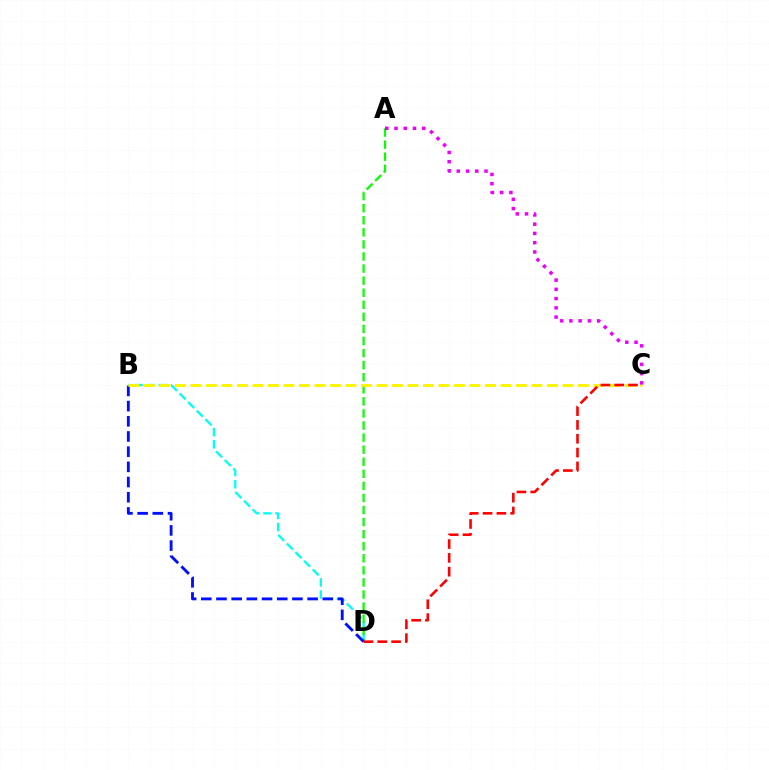{('B', 'D'): [{'color': '#00fff6', 'line_style': 'dashed', 'thickness': 1.65}, {'color': '#0010ff', 'line_style': 'dashed', 'thickness': 2.06}], ('A', 'D'): [{'color': '#08ff00', 'line_style': 'dashed', 'thickness': 1.64}], ('B', 'C'): [{'color': '#fcf500', 'line_style': 'dashed', 'thickness': 2.11}], ('A', 'C'): [{'color': '#ee00ff', 'line_style': 'dotted', 'thickness': 2.51}], ('C', 'D'): [{'color': '#ff0000', 'line_style': 'dashed', 'thickness': 1.88}]}